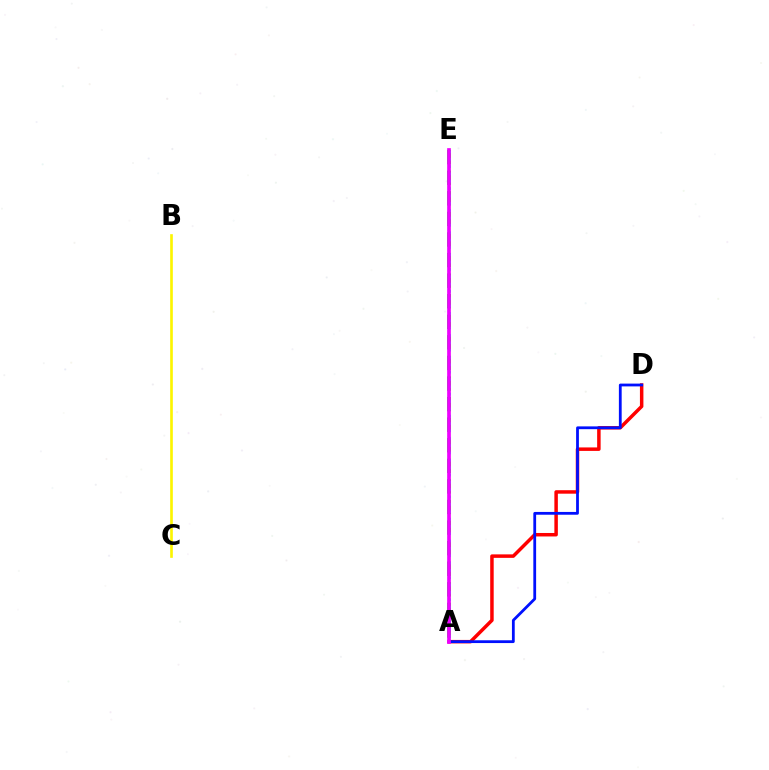{('A', 'E'): [{'color': '#08ff00', 'line_style': 'dashed', 'thickness': 2.8}, {'color': '#00fff6', 'line_style': 'dotted', 'thickness': 1.99}, {'color': '#ee00ff', 'line_style': 'solid', 'thickness': 2.66}], ('B', 'C'): [{'color': '#fcf500', 'line_style': 'solid', 'thickness': 1.91}], ('A', 'D'): [{'color': '#ff0000', 'line_style': 'solid', 'thickness': 2.51}, {'color': '#0010ff', 'line_style': 'solid', 'thickness': 2.01}]}